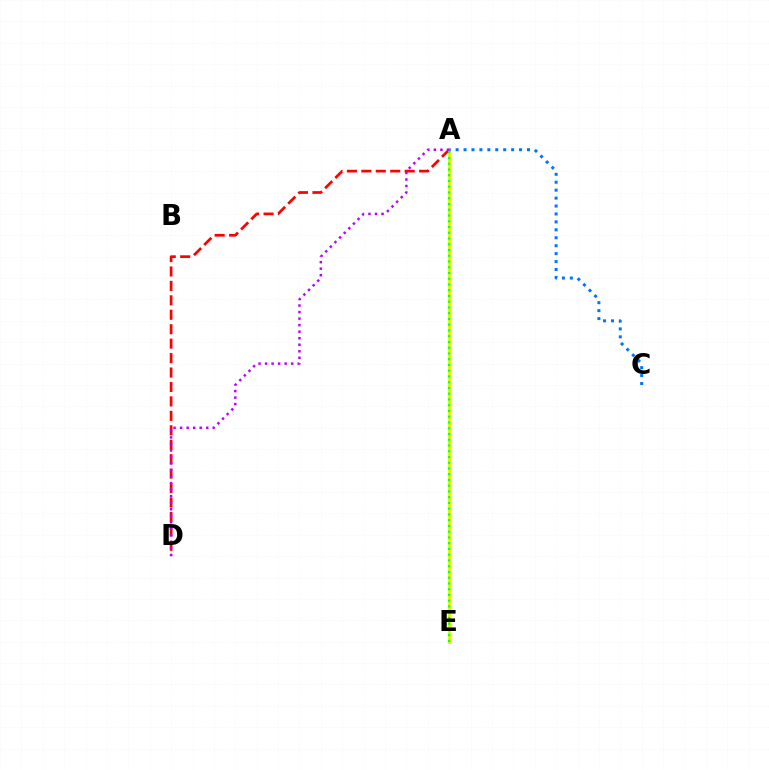{('A', 'D'): [{'color': '#ff0000', 'line_style': 'dashed', 'thickness': 1.96}, {'color': '#b900ff', 'line_style': 'dotted', 'thickness': 1.77}], ('A', 'E'): [{'color': '#d1ff00', 'line_style': 'solid', 'thickness': 2.15}, {'color': '#00ff5c', 'line_style': 'dotted', 'thickness': 1.56}], ('A', 'C'): [{'color': '#0074ff', 'line_style': 'dotted', 'thickness': 2.16}]}